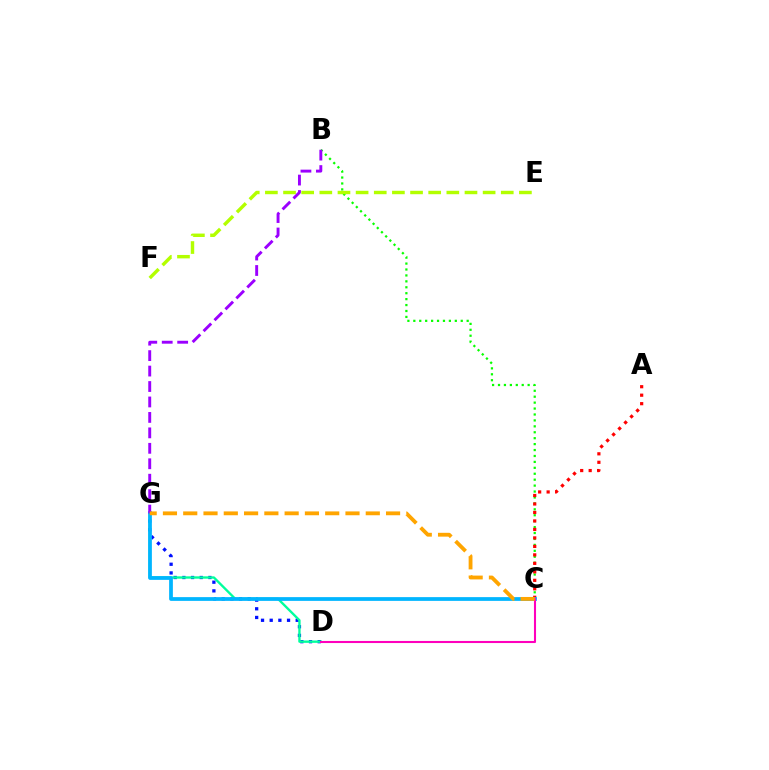{('B', 'C'): [{'color': '#08ff00', 'line_style': 'dotted', 'thickness': 1.61}], ('D', 'G'): [{'color': '#0010ff', 'line_style': 'dotted', 'thickness': 2.36}, {'color': '#00ff9d', 'line_style': 'solid', 'thickness': 1.69}], ('A', 'C'): [{'color': '#ff0000', 'line_style': 'dotted', 'thickness': 2.3}], ('C', 'G'): [{'color': '#00b5ff', 'line_style': 'solid', 'thickness': 2.7}, {'color': '#ffa500', 'line_style': 'dashed', 'thickness': 2.76}], ('C', 'D'): [{'color': '#ff00bd', 'line_style': 'solid', 'thickness': 1.5}], ('B', 'G'): [{'color': '#9b00ff', 'line_style': 'dashed', 'thickness': 2.1}], ('E', 'F'): [{'color': '#b3ff00', 'line_style': 'dashed', 'thickness': 2.46}]}